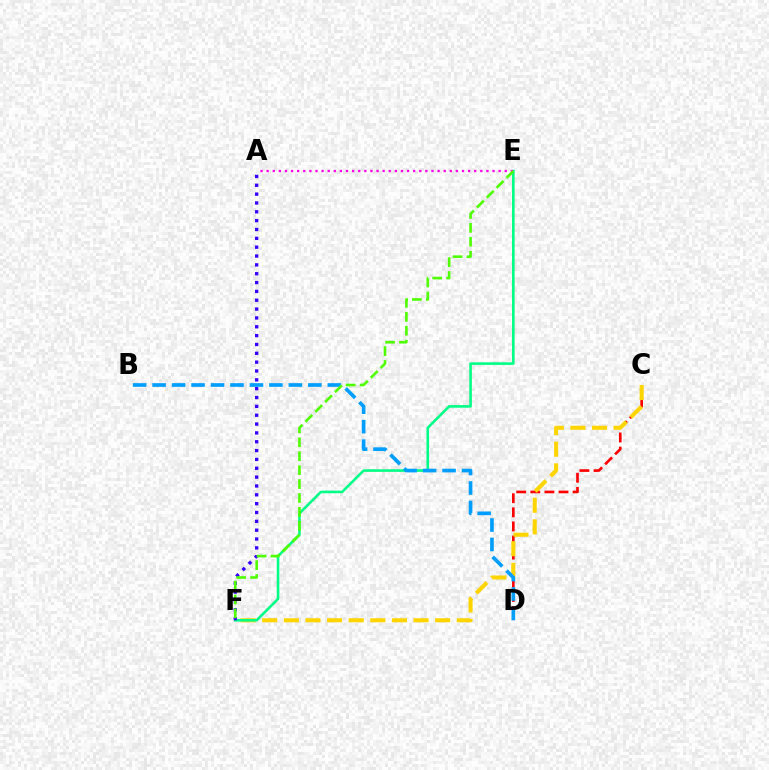{('C', 'D'): [{'color': '#ff0000', 'line_style': 'dashed', 'thickness': 1.92}], ('C', 'F'): [{'color': '#ffd500', 'line_style': 'dashed', 'thickness': 2.94}], ('E', 'F'): [{'color': '#00ff86', 'line_style': 'solid', 'thickness': 1.88}, {'color': '#4fff00', 'line_style': 'dashed', 'thickness': 1.89}], ('A', 'E'): [{'color': '#ff00ed', 'line_style': 'dotted', 'thickness': 1.66}], ('A', 'F'): [{'color': '#3700ff', 'line_style': 'dotted', 'thickness': 2.4}], ('B', 'D'): [{'color': '#009eff', 'line_style': 'dashed', 'thickness': 2.64}]}